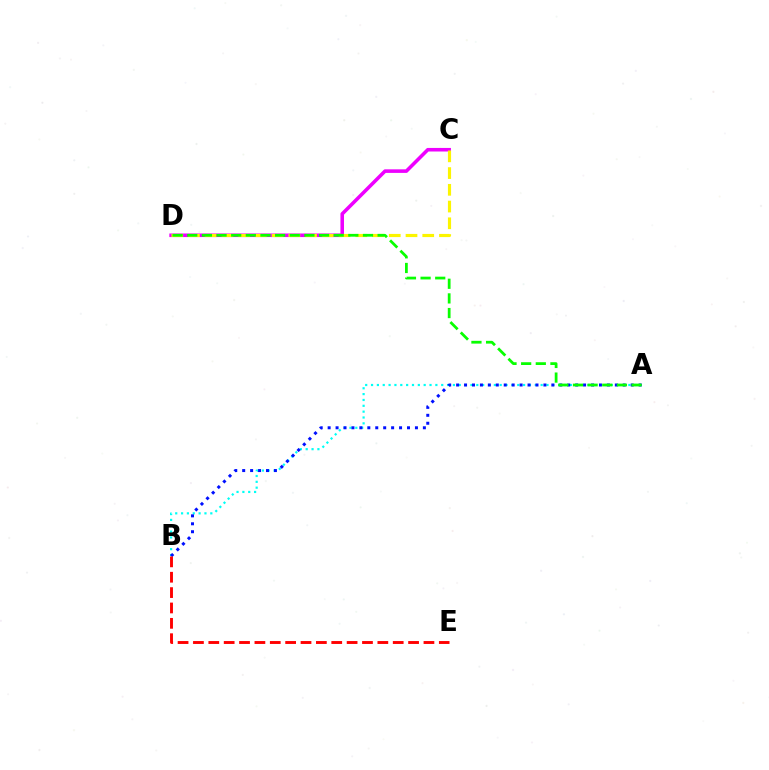{('C', 'D'): [{'color': '#ee00ff', 'line_style': 'solid', 'thickness': 2.57}, {'color': '#fcf500', 'line_style': 'dashed', 'thickness': 2.27}], ('A', 'B'): [{'color': '#00fff6', 'line_style': 'dotted', 'thickness': 1.59}, {'color': '#0010ff', 'line_style': 'dotted', 'thickness': 2.16}], ('B', 'E'): [{'color': '#ff0000', 'line_style': 'dashed', 'thickness': 2.09}], ('A', 'D'): [{'color': '#08ff00', 'line_style': 'dashed', 'thickness': 1.99}]}